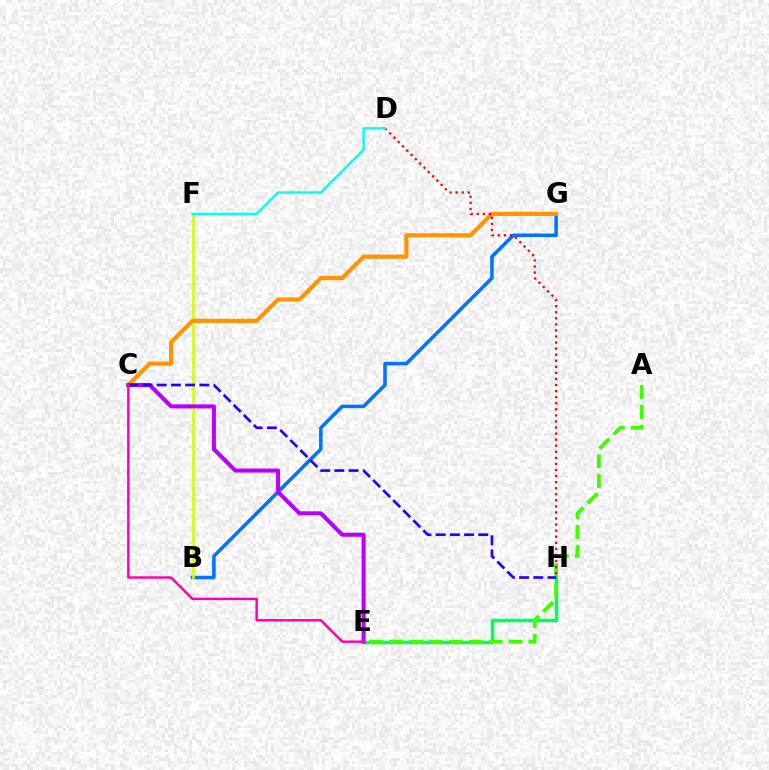{('E', 'H'): [{'color': '#00ff5c', 'line_style': 'solid', 'thickness': 2.51}], ('B', 'G'): [{'color': '#0074ff', 'line_style': 'solid', 'thickness': 2.55}], ('A', 'E'): [{'color': '#3dff00', 'line_style': 'dashed', 'thickness': 2.7}], ('B', 'F'): [{'color': '#d1ff00', 'line_style': 'solid', 'thickness': 1.84}], ('C', 'G'): [{'color': '#ff9400', 'line_style': 'solid', 'thickness': 2.99}], ('C', 'E'): [{'color': '#b900ff', 'line_style': 'solid', 'thickness': 2.93}, {'color': '#ff00ac', 'line_style': 'solid', 'thickness': 1.76}], ('D', 'H'): [{'color': '#ff0000', 'line_style': 'dotted', 'thickness': 1.65}], ('D', 'F'): [{'color': '#00fff6', 'line_style': 'solid', 'thickness': 1.72}], ('C', 'H'): [{'color': '#2500ff', 'line_style': 'dashed', 'thickness': 1.93}]}